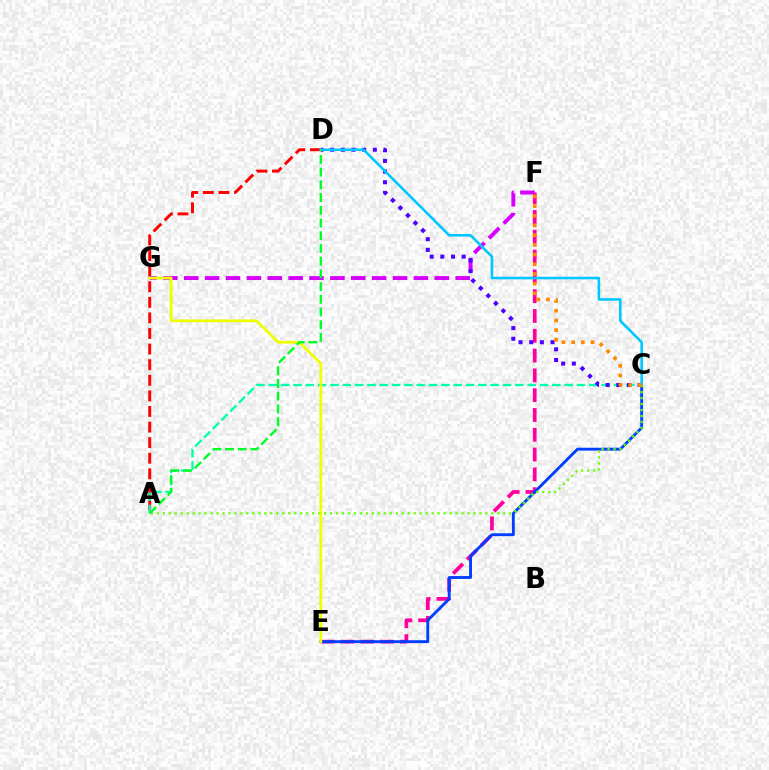{('E', 'F'): [{'color': '#ff00a0', 'line_style': 'dashed', 'thickness': 2.69}], ('A', 'D'): [{'color': '#ff0000', 'line_style': 'dashed', 'thickness': 2.12}, {'color': '#00ff27', 'line_style': 'dashed', 'thickness': 1.73}], ('F', 'G'): [{'color': '#d600ff', 'line_style': 'dashed', 'thickness': 2.84}], ('A', 'C'): [{'color': '#00ffaf', 'line_style': 'dashed', 'thickness': 1.67}, {'color': '#66ff00', 'line_style': 'dotted', 'thickness': 1.62}], ('C', 'E'): [{'color': '#003fff', 'line_style': 'solid', 'thickness': 2.06}], ('C', 'D'): [{'color': '#4f00ff', 'line_style': 'dotted', 'thickness': 2.9}, {'color': '#00c7ff', 'line_style': 'solid', 'thickness': 1.86}], ('C', 'F'): [{'color': '#ff8800', 'line_style': 'dotted', 'thickness': 2.63}], ('E', 'G'): [{'color': '#eeff00', 'line_style': 'solid', 'thickness': 2.0}]}